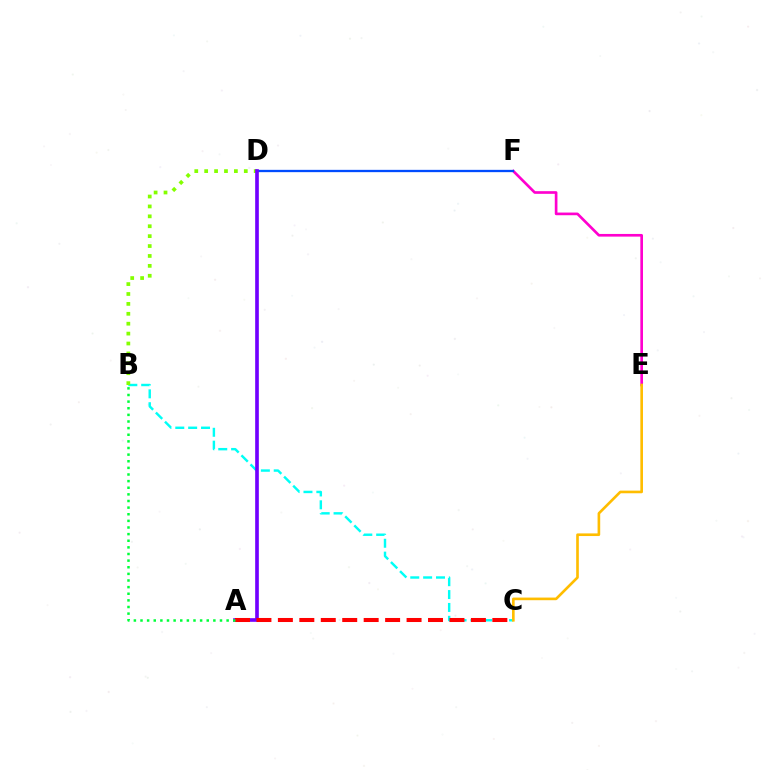{('B', 'C'): [{'color': '#00fff6', 'line_style': 'dashed', 'thickness': 1.75}], ('B', 'D'): [{'color': '#84ff00', 'line_style': 'dotted', 'thickness': 2.69}], ('E', 'F'): [{'color': '#ff00cf', 'line_style': 'solid', 'thickness': 1.92}], ('C', 'E'): [{'color': '#ffbd00', 'line_style': 'solid', 'thickness': 1.9}], ('D', 'F'): [{'color': '#004bff', 'line_style': 'solid', 'thickness': 1.66}], ('A', 'D'): [{'color': '#7200ff', 'line_style': 'solid', 'thickness': 2.63}], ('A', 'C'): [{'color': '#ff0000', 'line_style': 'dashed', 'thickness': 2.91}], ('A', 'B'): [{'color': '#00ff39', 'line_style': 'dotted', 'thickness': 1.8}]}